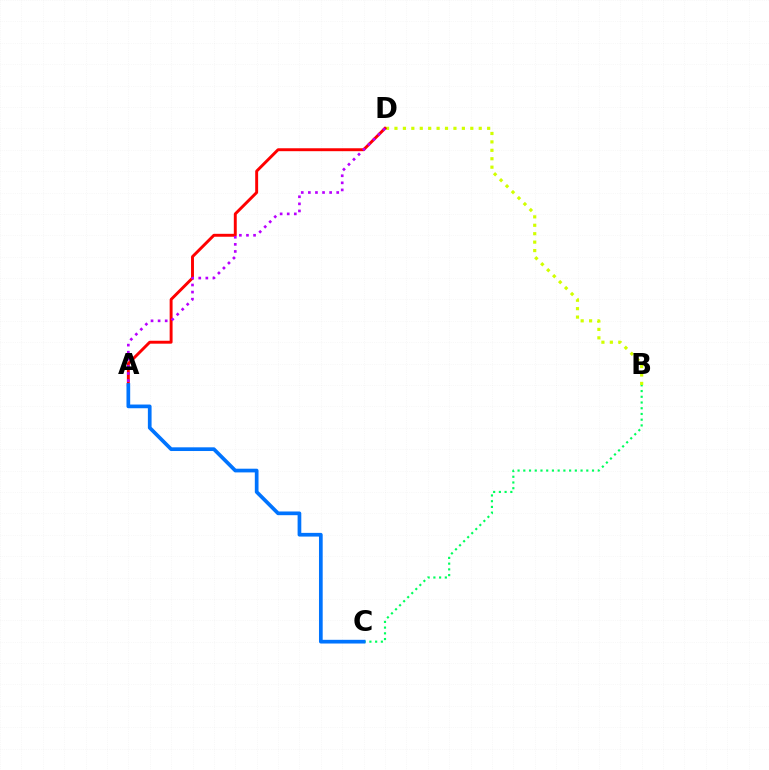{('B', 'D'): [{'color': '#d1ff00', 'line_style': 'dotted', 'thickness': 2.29}], ('A', 'D'): [{'color': '#ff0000', 'line_style': 'solid', 'thickness': 2.11}, {'color': '#b900ff', 'line_style': 'dotted', 'thickness': 1.93}], ('B', 'C'): [{'color': '#00ff5c', 'line_style': 'dotted', 'thickness': 1.56}], ('A', 'C'): [{'color': '#0074ff', 'line_style': 'solid', 'thickness': 2.67}]}